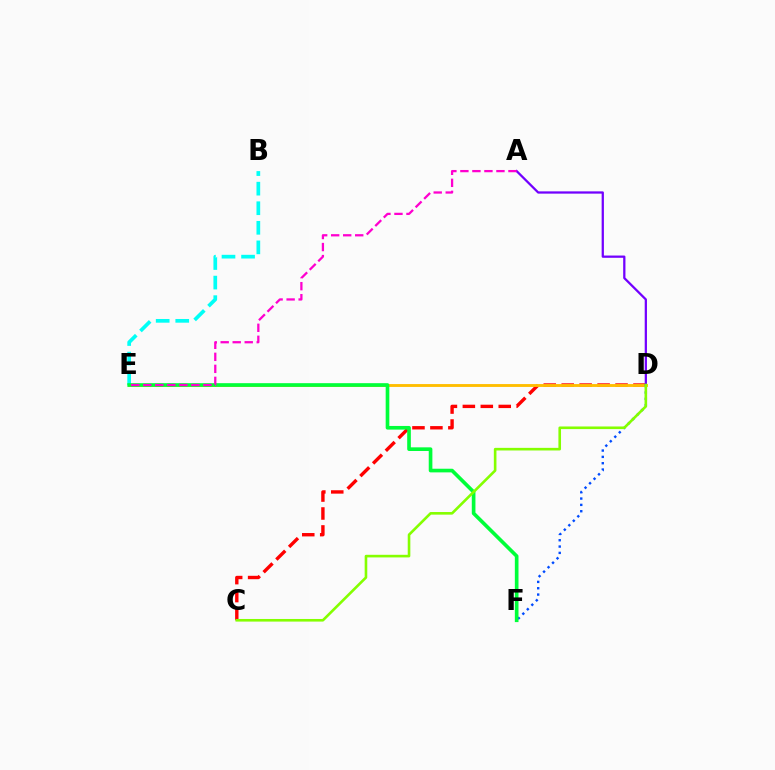{('D', 'F'): [{'color': '#004bff', 'line_style': 'dotted', 'thickness': 1.72}], ('C', 'D'): [{'color': '#ff0000', 'line_style': 'dashed', 'thickness': 2.44}, {'color': '#84ff00', 'line_style': 'solid', 'thickness': 1.88}], ('B', 'E'): [{'color': '#00fff6', 'line_style': 'dashed', 'thickness': 2.66}], ('D', 'E'): [{'color': '#ffbd00', 'line_style': 'solid', 'thickness': 2.07}], ('A', 'D'): [{'color': '#7200ff', 'line_style': 'solid', 'thickness': 1.63}], ('E', 'F'): [{'color': '#00ff39', 'line_style': 'solid', 'thickness': 2.63}], ('A', 'E'): [{'color': '#ff00cf', 'line_style': 'dashed', 'thickness': 1.63}]}